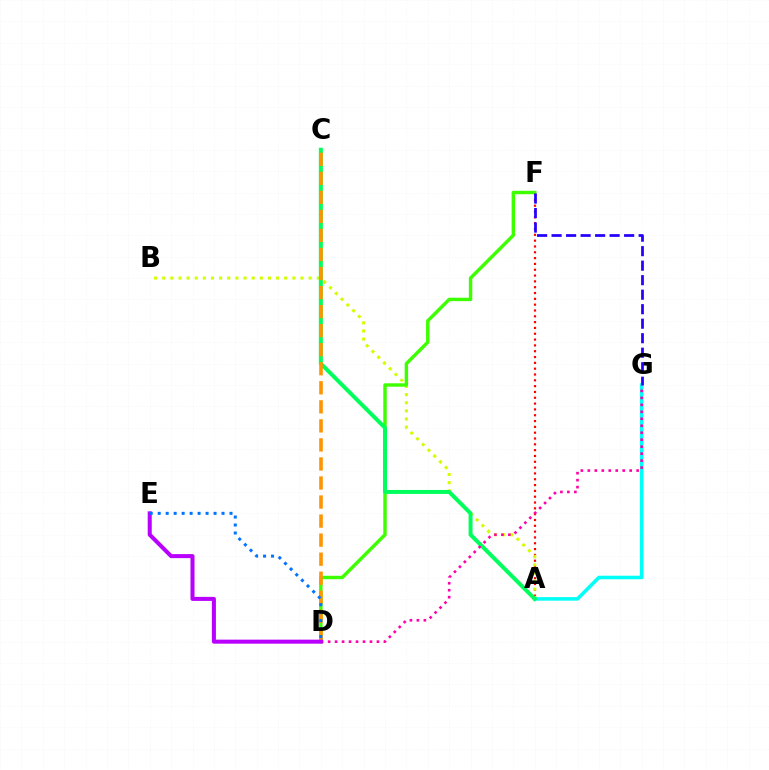{('A', 'F'): [{'color': '#ff0000', 'line_style': 'dotted', 'thickness': 1.58}], ('A', 'B'): [{'color': '#d1ff00', 'line_style': 'dotted', 'thickness': 2.21}], ('D', 'F'): [{'color': '#3dff00', 'line_style': 'solid', 'thickness': 2.47}], ('A', 'G'): [{'color': '#00fff6', 'line_style': 'solid', 'thickness': 2.56}], ('A', 'C'): [{'color': '#00ff5c', 'line_style': 'solid', 'thickness': 2.86}], ('F', 'G'): [{'color': '#2500ff', 'line_style': 'dashed', 'thickness': 1.97}], ('C', 'D'): [{'color': '#ff9400', 'line_style': 'dashed', 'thickness': 2.59}], ('D', 'G'): [{'color': '#ff00ac', 'line_style': 'dotted', 'thickness': 1.89}], ('D', 'E'): [{'color': '#b900ff', 'line_style': 'solid', 'thickness': 2.9}, {'color': '#0074ff', 'line_style': 'dotted', 'thickness': 2.17}]}